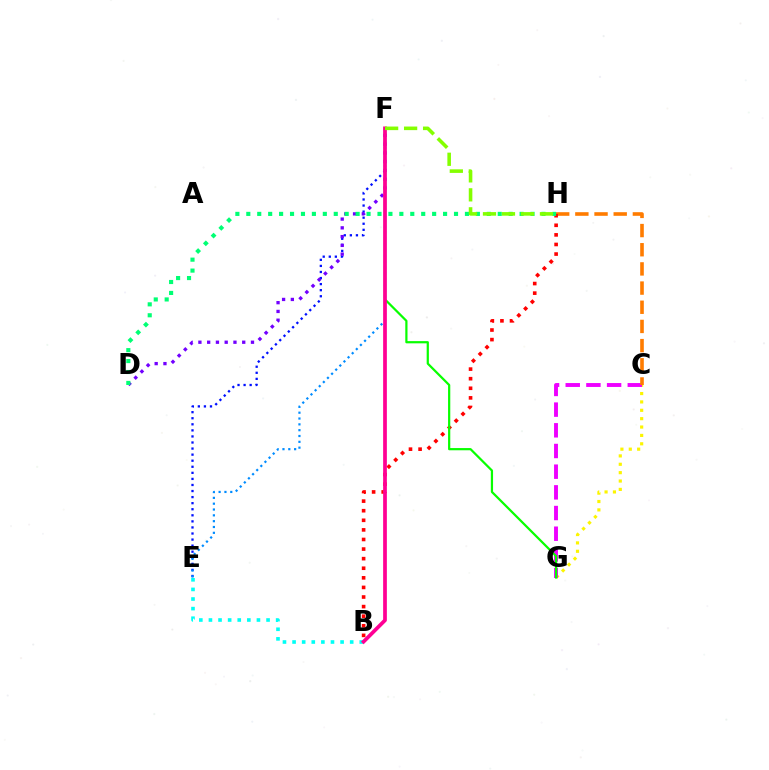{('C', 'G'): [{'color': '#fcf500', 'line_style': 'dotted', 'thickness': 2.28}, {'color': '#ee00ff', 'line_style': 'dashed', 'thickness': 2.81}], ('C', 'H'): [{'color': '#ff7c00', 'line_style': 'dashed', 'thickness': 2.6}], ('B', 'H'): [{'color': '#ff0000', 'line_style': 'dotted', 'thickness': 2.61}], ('B', 'E'): [{'color': '#00fff6', 'line_style': 'dotted', 'thickness': 2.61}], ('F', 'G'): [{'color': '#08ff00', 'line_style': 'solid', 'thickness': 1.6}], ('E', 'F'): [{'color': '#0010ff', 'line_style': 'dotted', 'thickness': 1.65}, {'color': '#008cff', 'line_style': 'dotted', 'thickness': 1.58}], ('D', 'F'): [{'color': '#7200ff', 'line_style': 'dotted', 'thickness': 2.38}], ('B', 'F'): [{'color': '#ff0094', 'line_style': 'solid', 'thickness': 2.68}], ('D', 'H'): [{'color': '#00ff74', 'line_style': 'dotted', 'thickness': 2.97}], ('F', 'H'): [{'color': '#84ff00', 'line_style': 'dashed', 'thickness': 2.58}]}